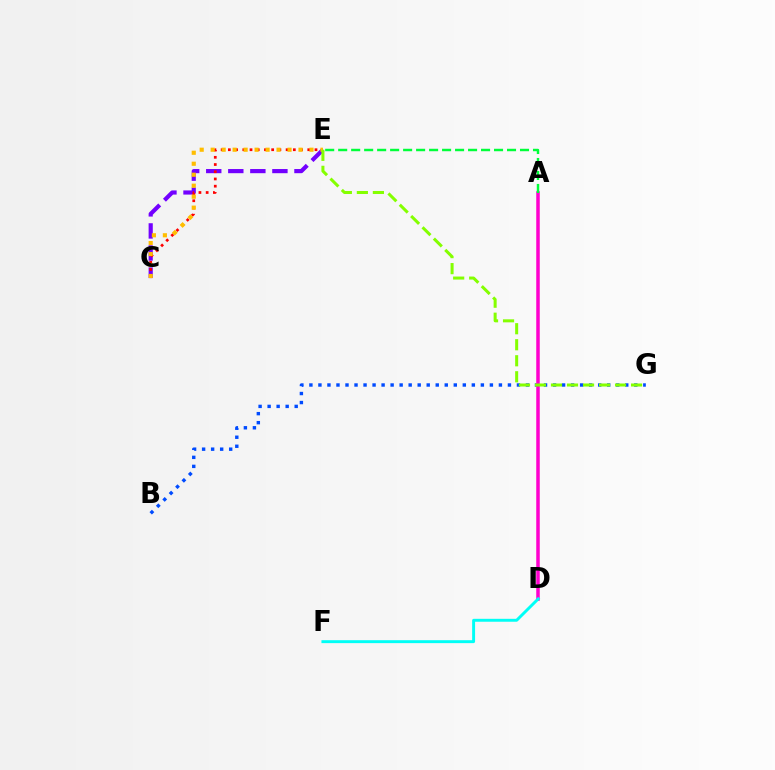{('C', 'E'): [{'color': '#7200ff', 'line_style': 'dashed', 'thickness': 3.0}, {'color': '#ff0000', 'line_style': 'dotted', 'thickness': 1.96}, {'color': '#ffbd00', 'line_style': 'dotted', 'thickness': 2.98}], ('B', 'G'): [{'color': '#004bff', 'line_style': 'dotted', 'thickness': 2.45}], ('A', 'D'): [{'color': '#ff00cf', 'line_style': 'solid', 'thickness': 2.53}], ('D', 'F'): [{'color': '#00fff6', 'line_style': 'solid', 'thickness': 2.11}], ('E', 'G'): [{'color': '#84ff00', 'line_style': 'dashed', 'thickness': 2.18}], ('A', 'E'): [{'color': '#00ff39', 'line_style': 'dashed', 'thickness': 1.76}]}